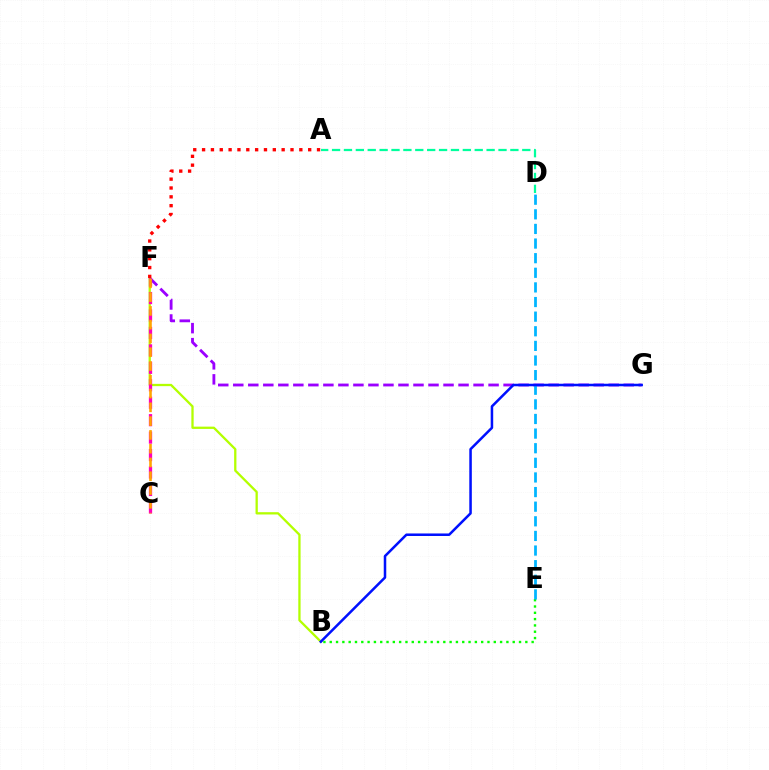{('B', 'E'): [{'color': '#08ff00', 'line_style': 'dotted', 'thickness': 1.71}], ('B', 'F'): [{'color': '#b3ff00', 'line_style': 'solid', 'thickness': 1.65}], ('F', 'G'): [{'color': '#9b00ff', 'line_style': 'dashed', 'thickness': 2.04}], ('C', 'F'): [{'color': '#ff00bd', 'line_style': 'dashed', 'thickness': 2.37}, {'color': '#ffa500', 'line_style': 'dashed', 'thickness': 1.87}], ('D', 'E'): [{'color': '#00b5ff', 'line_style': 'dashed', 'thickness': 1.99}], ('A', 'D'): [{'color': '#00ff9d', 'line_style': 'dashed', 'thickness': 1.62}], ('B', 'G'): [{'color': '#0010ff', 'line_style': 'solid', 'thickness': 1.82}], ('A', 'F'): [{'color': '#ff0000', 'line_style': 'dotted', 'thickness': 2.4}]}